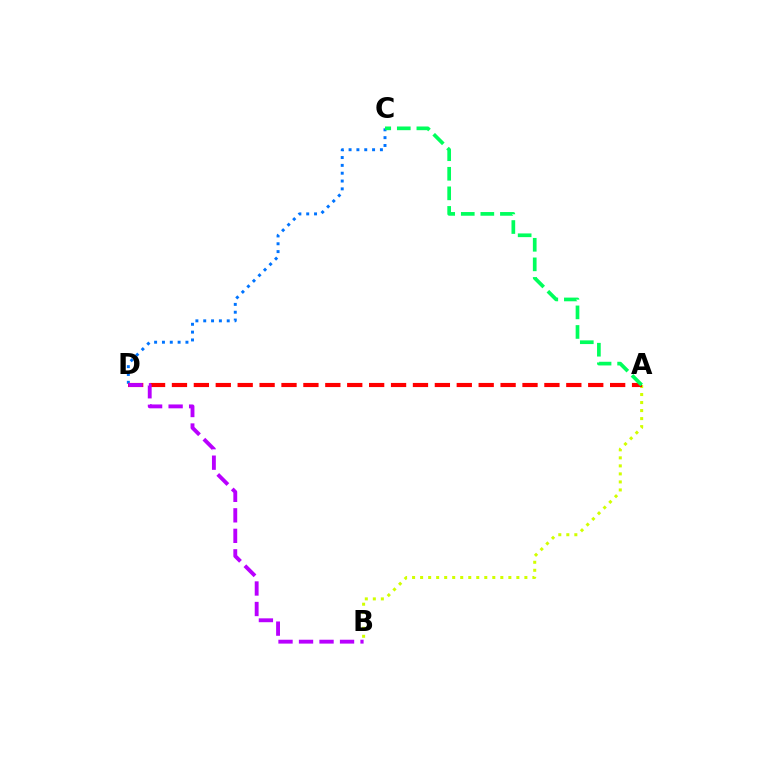{('A', 'B'): [{'color': '#d1ff00', 'line_style': 'dotted', 'thickness': 2.18}], ('C', 'D'): [{'color': '#0074ff', 'line_style': 'dotted', 'thickness': 2.13}], ('A', 'D'): [{'color': '#ff0000', 'line_style': 'dashed', 'thickness': 2.98}], ('B', 'D'): [{'color': '#b900ff', 'line_style': 'dashed', 'thickness': 2.79}], ('A', 'C'): [{'color': '#00ff5c', 'line_style': 'dashed', 'thickness': 2.66}]}